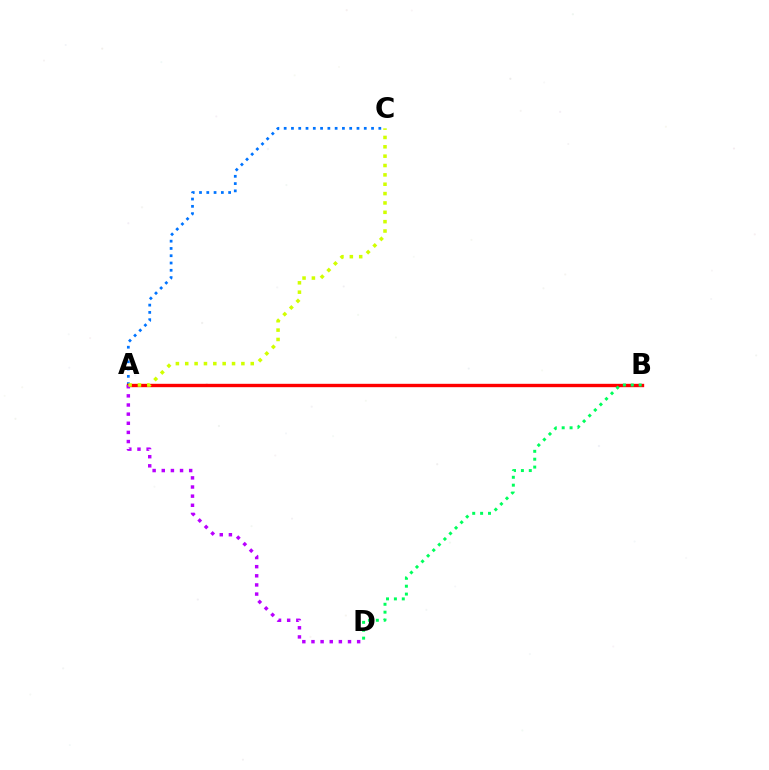{('A', 'C'): [{'color': '#0074ff', 'line_style': 'dotted', 'thickness': 1.98}, {'color': '#d1ff00', 'line_style': 'dotted', 'thickness': 2.54}], ('A', 'B'): [{'color': '#ff0000', 'line_style': 'solid', 'thickness': 2.43}], ('A', 'D'): [{'color': '#b900ff', 'line_style': 'dotted', 'thickness': 2.48}], ('B', 'D'): [{'color': '#00ff5c', 'line_style': 'dotted', 'thickness': 2.14}]}